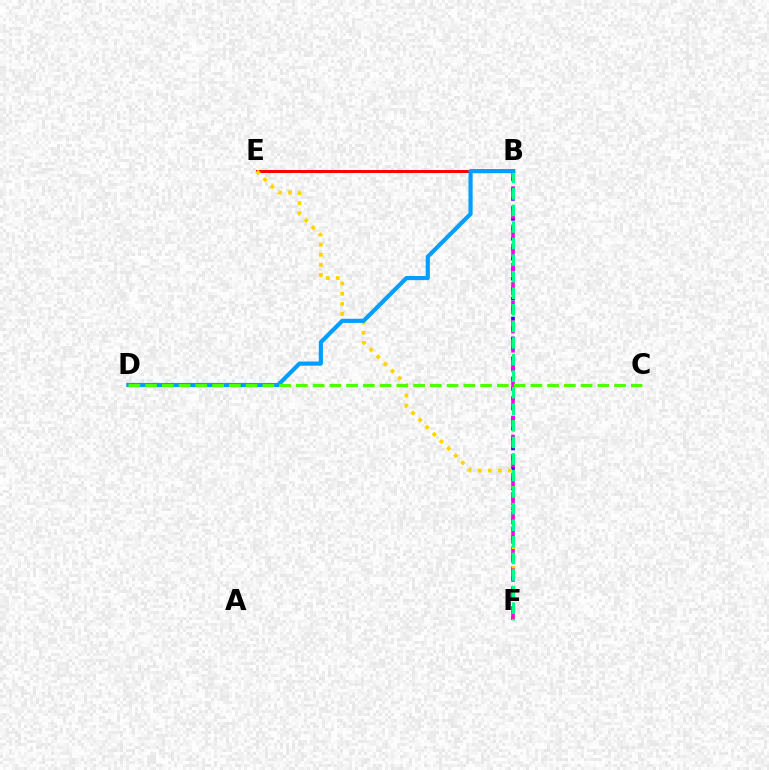{('B', 'F'): [{'color': '#3700ff', 'line_style': 'dotted', 'thickness': 2.71}, {'color': '#ff00ed', 'line_style': 'dashed', 'thickness': 2.6}, {'color': '#00ff86', 'line_style': 'dashed', 'thickness': 2.25}], ('B', 'E'): [{'color': '#ff0000', 'line_style': 'solid', 'thickness': 2.13}], ('E', 'F'): [{'color': '#ffd500', 'line_style': 'dotted', 'thickness': 2.74}], ('B', 'D'): [{'color': '#009eff', 'line_style': 'solid', 'thickness': 2.98}], ('C', 'D'): [{'color': '#4fff00', 'line_style': 'dashed', 'thickness': 2.28}]}